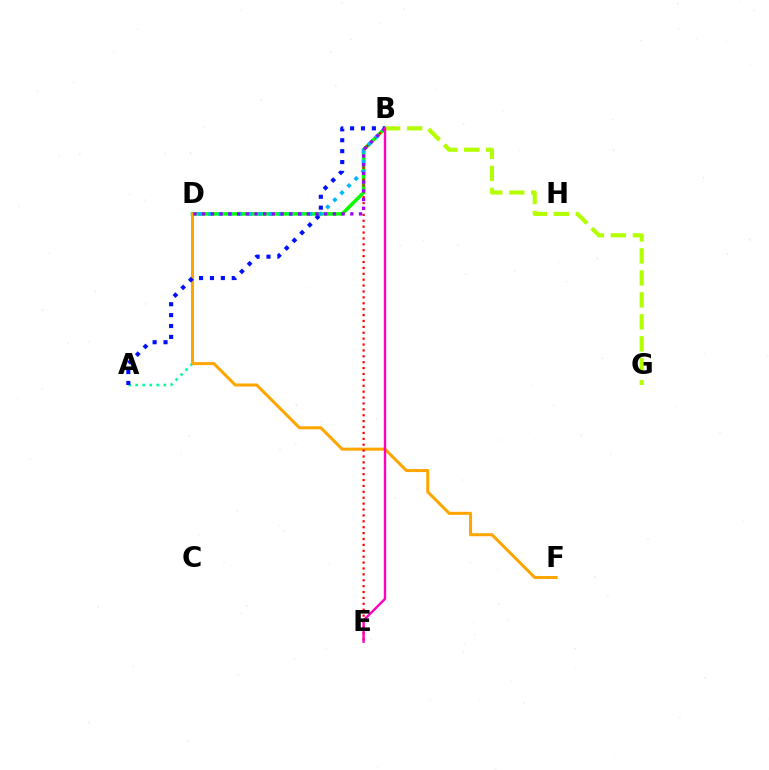{('B', 'D'): [{'color': '#08ff00', 'line_style': 'solid', 'thickness': 2.55}, {'color': '#00b5ff', 'line_style': 'dotted', 'thickness': 2.73}, {'color': '#9b00ff', 'line_style': 'dotted', 'thickness': 2.37}], ('A', 'D'): [{'color': '#00ff9d', 'line_style': 'dotted', 'thickness': 1.91}], ('D', 'F'): [{'color': '#ffa500', 'line_style': 'solid', 'thickness': 2.19}], ('B', 'E'): [{'color': '#ff0000', 'line_style': 'dotted', 'thickness': 1.6}, {'color': '#ff00bd', 'line_style': 'solid', 'thickness': 1.72}], ('A', 'B'): [{'color': '#0010ff', 'line_style': 'dotted', 'thickness': 2.96}], ('B', 'G'): [{'color': '#b3ff00', 'line_style': 'dashed', 'thickness': 2.98}]}